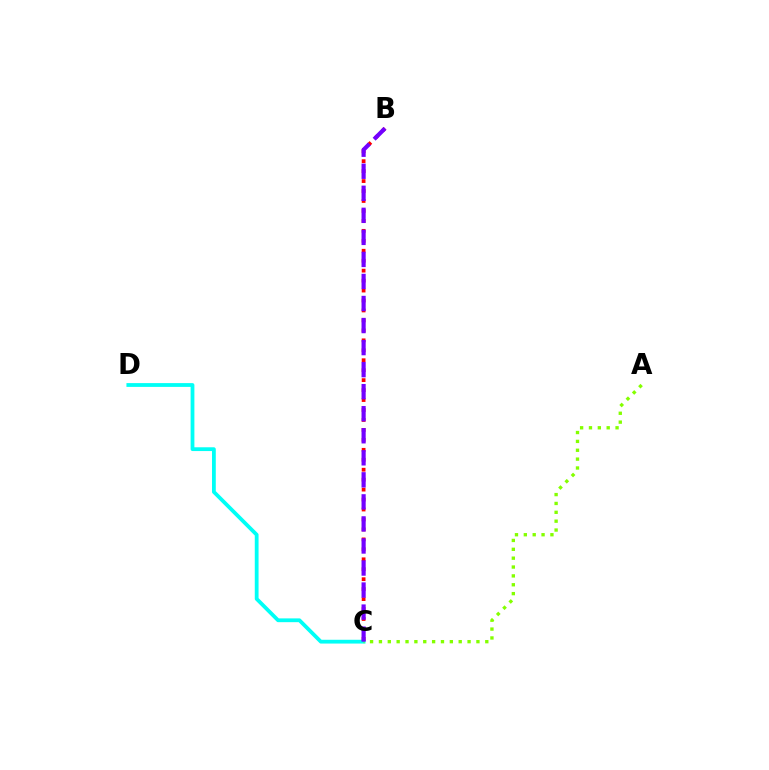{('C', 'D'): [{'color': '#00fff6', 'line_style': 'solid', 'thickness': 2.73}], ('A', 'C'): [{'color': '#84ff00', 'line_style': 'dotted', 'thickness': 2.41}], ('B', 'C'): [{'color': '#ff0000', 'line_style': 'dotted', 'thickness': 2.7}, {'color': '#7200ff', 'line_style': 'dashed', 'thickness': 2.99}]}